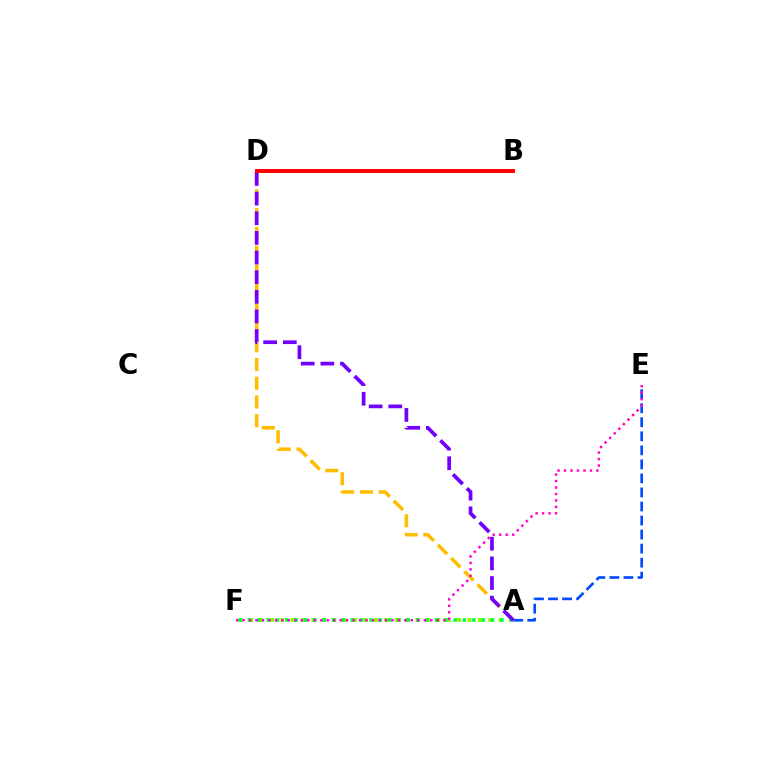{('A', 'F'): [{'color': '#84ff00', 'line_style': 'dotted', 'thickness': 2.82}, {'color': '#00ff39', 'line_style': 'dotted', 'thickness': 2.54}], ('A', 'D'): [{'color': '#ffbd00', 'line_style': 'dashed', 'thickness': 2.54}, {'color': '#7200ff', 'line_style': 'dashed', 'thickness': 2.67}], ('A', 'E'): [{'color': '#004bff', 'line_style': 'dashed', 'thickness': 1.91}], ('B', 'D'): [{'color': '#00fff6', 'line_style': 'dashed', 'thickness': 1.79}, {'color': '#ff0000', 'line_style': 'solid', 'thickness': 2.85}], ('E', 'F'): [{'color': '#ff00cf', 'line_style': 'dotted', 'thickness': 1.76}]}